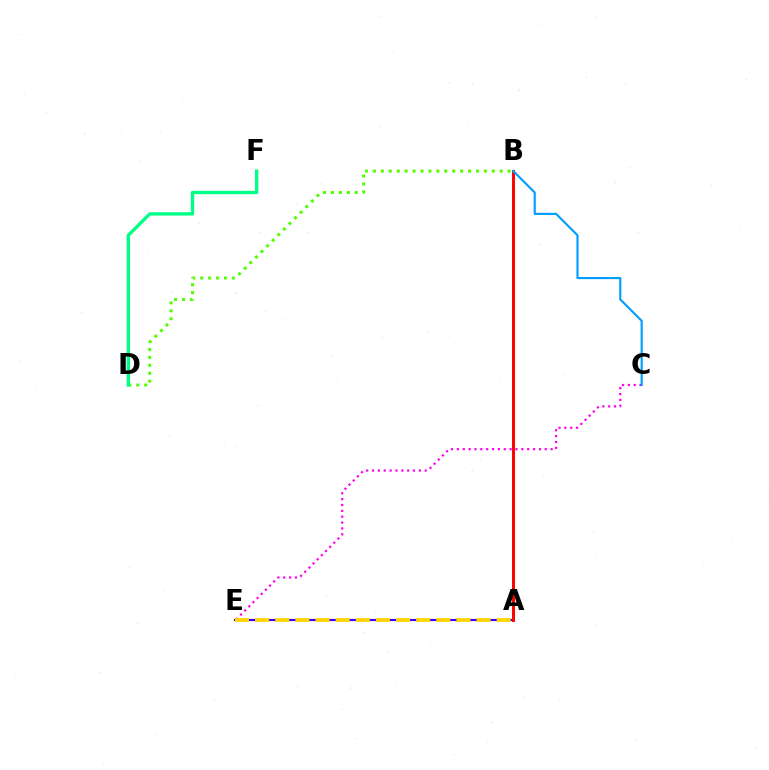{('A', 'E'): [{'color': '#3700ff', 'line_style': 'solid', 'thickness': 1.54}, {'color': '#ffd500', 'line_style': 'dashed', 'thickness': 2.73}], ('C', 'E'): [{'color': '#ff00ed', 'line_style': 'dotted', 'thickness': 1.59}], ('B', 'D'): [{'color': '#4fff00', 'line_style': 'dotted', 'thickness': 2.15}], ('A', 'B'): [{'color': '#ff0000', 'line_style': 'solid', 'thickness': 2.12}], ('B', 'C'): [{'color': '#009eff', 'line_style': 'solid', 'thickness': 1.54}], ('D', 'F'): [{'color': '#00ff86', 'line_style': 'solid', 'thickness': 2.41}]}